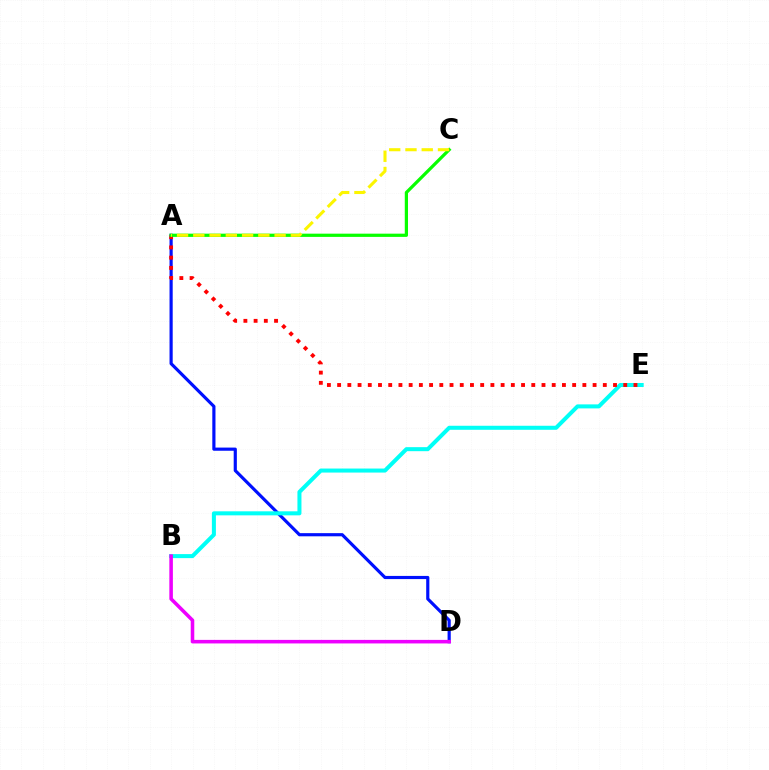{('A', 'D'): [{'color': '#0010ff', 'line_style': 'solid', 'thickness': 2.28}], ('B', 'E'): [{'color': '#00fff6', 'line_style': 'solid', 'thickness': 2.9}], ('A', 'E'): [{'color': '#ff0000', 'line_style': 'dotted', 'thickness': 2.78}], ('A', 'C'): [{'color': '#08ff00', 'line_style': 'solid', 'thickness': 2.32}, {'color': '#fcf500', 'line_style': 'dashed', 'thickness': 2.21}], ('B', 'D'): [{'color': '#ee00ff', 'line_style': 'solid', 'thickness': 2.56}]}